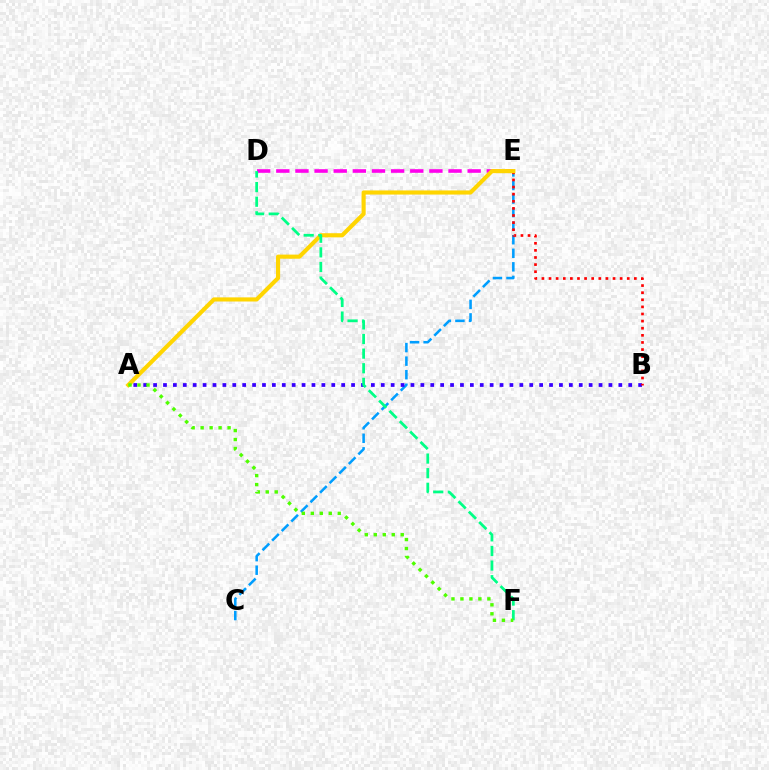{('D', 'E'): [{'color': '#ff00ed', 'line_style': 'dashed', 'thickness': 2.6}], ('C', 'E'): [{'color': '#009eff', 'line_style': 'dashed', 'thickness': 1.84}], ('A', 'B'): [{'color': '#3700ff', 'line_style': 'dotted', 'thickness': 2.69}], ('B', 'E'): [{'color': '#ff0000', 'line_style': 'dotted', 'thickness': 1.93}], ('A', 'E'): [{'color': '#ffd500', 'line_style': 'solid', 'thickness': 2.97}], ('D', 'F'): [{'color': '#00ff86', 'line_style': 'dashed', 'thickness': 1.99}], ('A', 'F'): [{'color': '#4fff00', 'line_style': 'dotted', 'thickness': 2.44}]}